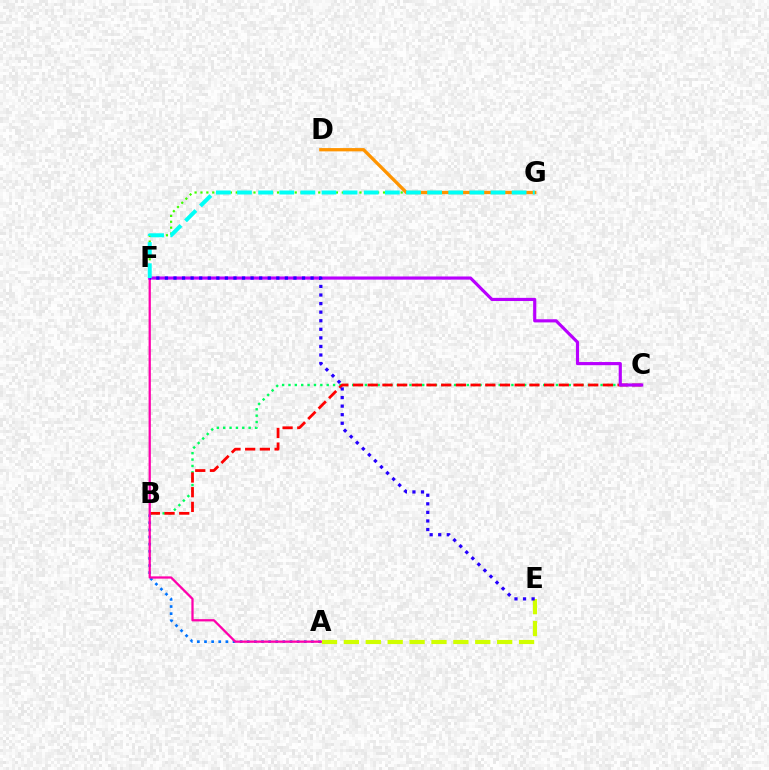{('A', 'B'): [{'color': '#0074ff', 'line_style': 'dotted', 'thickness': 1.94}], ('B', 'C'): [{'color': '#00ff5c', 'line_style': 'dotted', 'thickness': 1.73}, {'color': '#ff0000', 'line_style': 'dashed', 'thickness': 2.0}], ('F', 'G'): [{'color': '#3dff00', 'line_style': 'dotted', 'thickness': 1.6}, {'color': '#00fff6', 'line_style': 'dashed', 'thickness': 2.87}], ('D', 'G'): [{'color': '#ff9400', 'line_style': 'solid', 'thickness': 2.36}], ('A', 'E'): [{'color': '#d1ff00', 'line_style': 'dashed', 'thickness': 2.97}], ('A', 'F'): [{'color': '#ff00ac', 'line_style': 'solid', 'thickness': 1.63}], ('C', 'F'): [{'color': '#b900ff', 'line_style': 'solid', 'thickness': 2.27}], ('E', 'F'): [{'color': '#2500ff', 'line_style': 'dotted', 'thickness': 2.33}]}